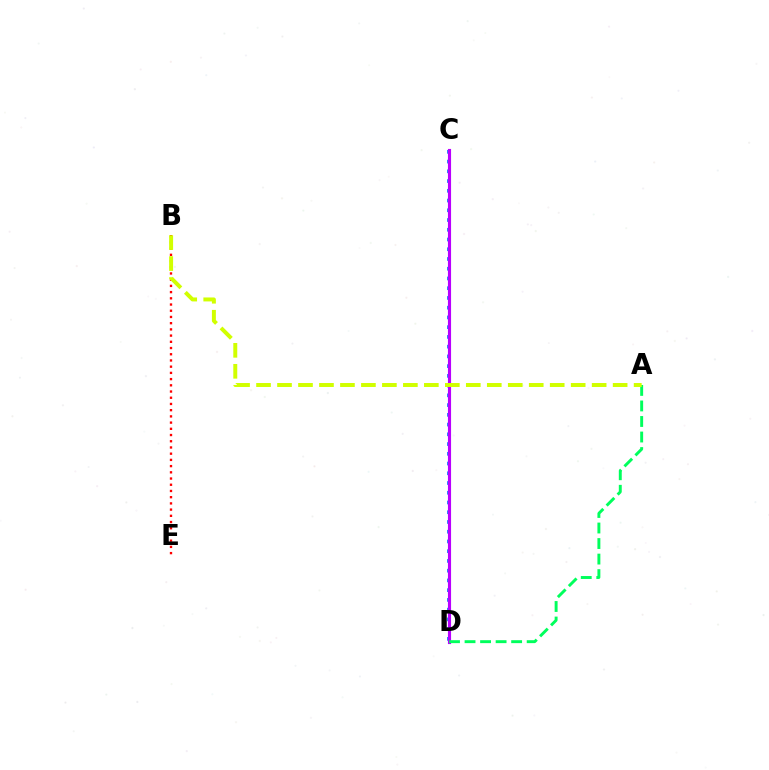{('B', 'E'): [{'color': '#ff0000', 'line_style': 'dotted', 'thickness': 1.69}], ('C', 'D'): [{'color': '#0074ff', 'line_style': 'dotted', 'thickness': 2.65}, {'color': '#b900ff', 'line_style': 'solid', 'thickness': 2.25}], ('A', 'D'): [{'color': '#00ff5c', 'line_style': 'dashed', 'thickness': 2.11}], ('A', 'B'): [{'color': '#d1ff00', 'line_style': 'dashed', 'thickness': 2.85}]}